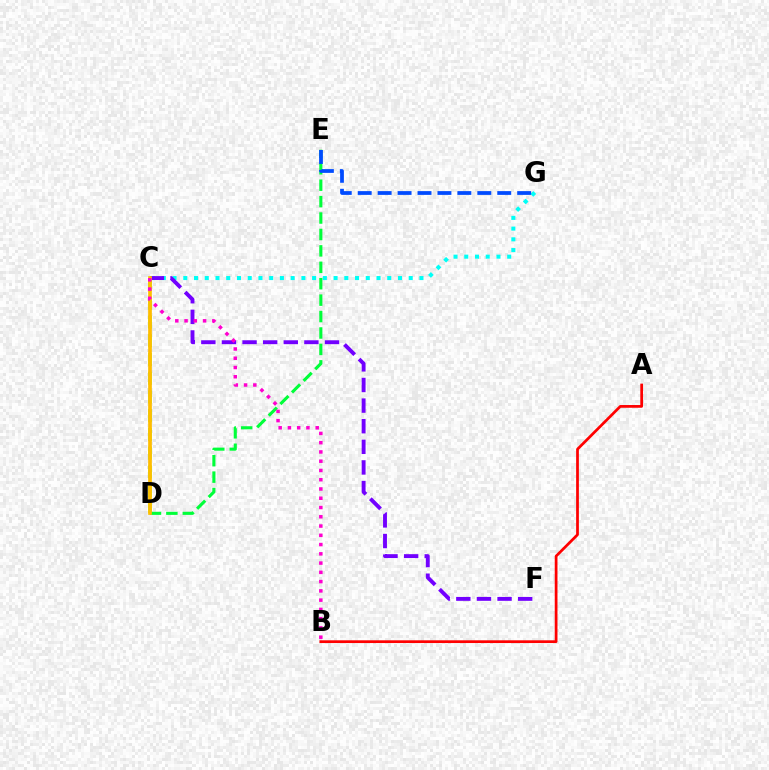{('C', 'D'): [{'color': '#84ff00', 'line_style': 'dashed', 'thickness': 2.55}, {'color': '#ffbd00', 'line_style': 'solid', 'thickness': 2.65}], ('C', 'G'): [{'color': '#00fff6', 'line_style': 'dotted', 'thickness': 2.92}], ('D', 'E'): [{'color': '#00ff39', 'line_style': 'dashed', 'thickness': 2.23}], ('C', 'F'): [{'color': '#7200ff', 'line_style': 'dashed', 'thickness': 2.8}], ('E', 'G'): [{'color': '#004bff', 'line_style': 'dashed', 'thickness': 2.71}], ('A', 'B'): [{'color': '#ff0000', 'line_style': 'solid', 'thickness': 1.97}], ('B', 'C'): [{'color': '#ff00cf', 'line_style': 'dotted', 'thickness': 2.52}]}